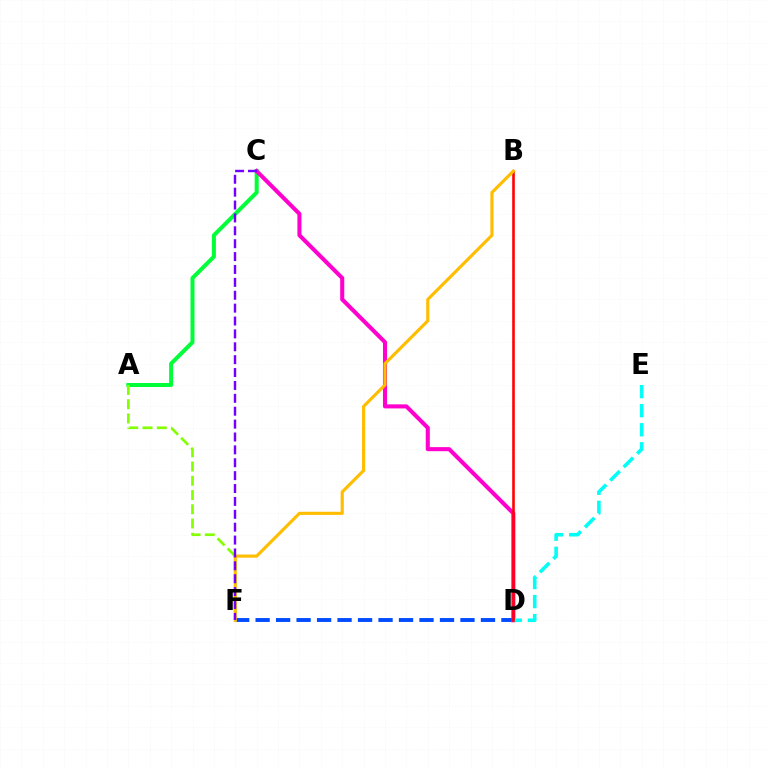{('D', 'F'): [{'color': '#004bff', 'line_style': 'dashed', 'thickness': 2.78}], ('A', 'C'): [{'color': '#00ff39', 'line_style': 'solid', 'thickness': 2.89}], ('C', 'D'): [{'color': '#ff00cf', 'line_style': 'solid', 'thickness': 2.92}], ('D', 'E'): [{'color': '#00fff6', 'line_style': 'dashed', 'thickness': 2.59}], ('B', 'D'): [{'color': '#ff0000', 'line_style': 'solid', 'thickness': 1.87}], ('A', 'F'): [{'color': '#84ff00', 'line_style': 'dashed', 'thickness': 1.94}], ('B', 'F'): [{'color': '#ffbd00', 'line_style': 'solid', 'thickness': 2.25}], ('C', 'F'): [{'color': '#7200ff', 'line_style': 'dashed', 'thickness': 1.75}]}